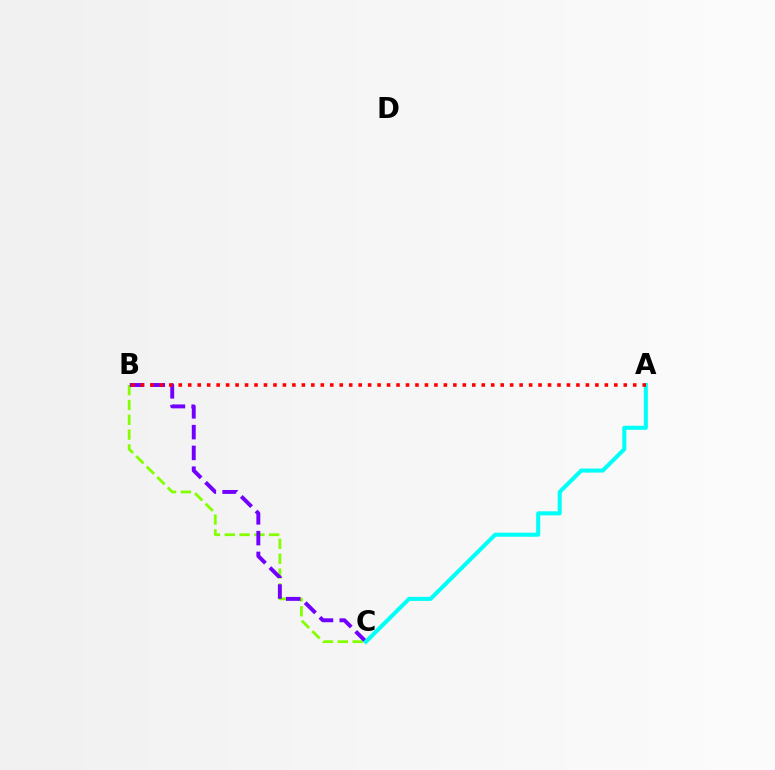{('B', 'C'): [{'color': '#84ff00', 'line_style': 'dashed', 'thickness': 2.01}, {'color': '#7200ff', 'line_style': 'dashed', 'thickness': 2.82}], ('A', 'C'): [{'color': '#00fff6', 'line_style': 'solid', 'thickness': 2.92}], ('A', 'B'): [{'color': '#ff0000', 'line_style': 'dotted', 'thickness': 2.57}]}